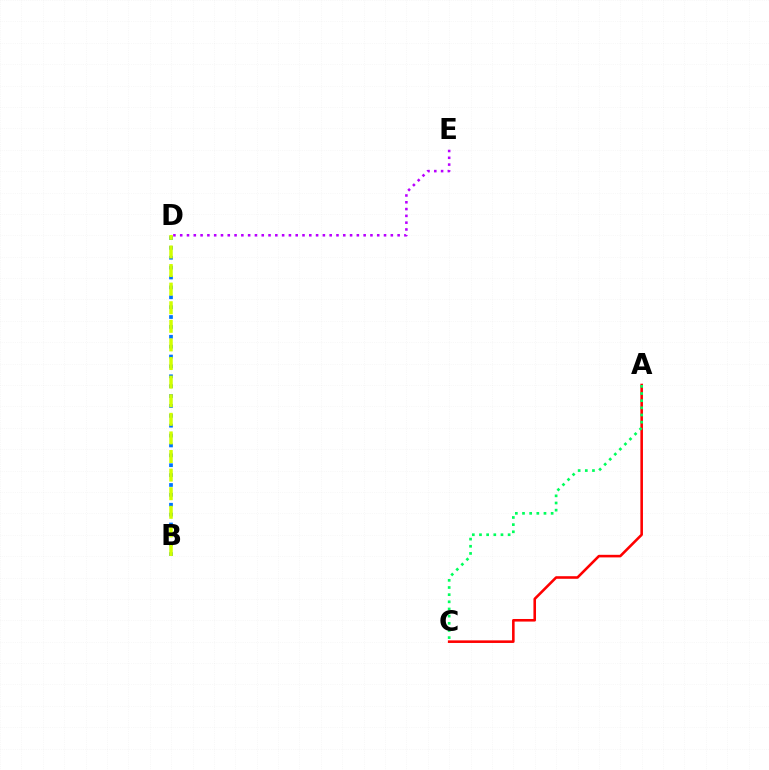{('D', 'E'): [{'color': '#b900ff', 'line_style': 'dotted', 'thickness': 1.85}], ('A', 'C'): [{'color': '#ff0000', 'line_style': 'solid', 'thickness': 1.86}, {'color': '#00ff5c', 'line_style': 'dotted', 'thickness': 1.94}], ('B', 'D'): [{'color': '#0074ff', 'line_style': 'dotted', 'thickness': 2.68}, {'color': '#d1ff00', 'line_style': 'dashed', 'thickness': 2.53}]}